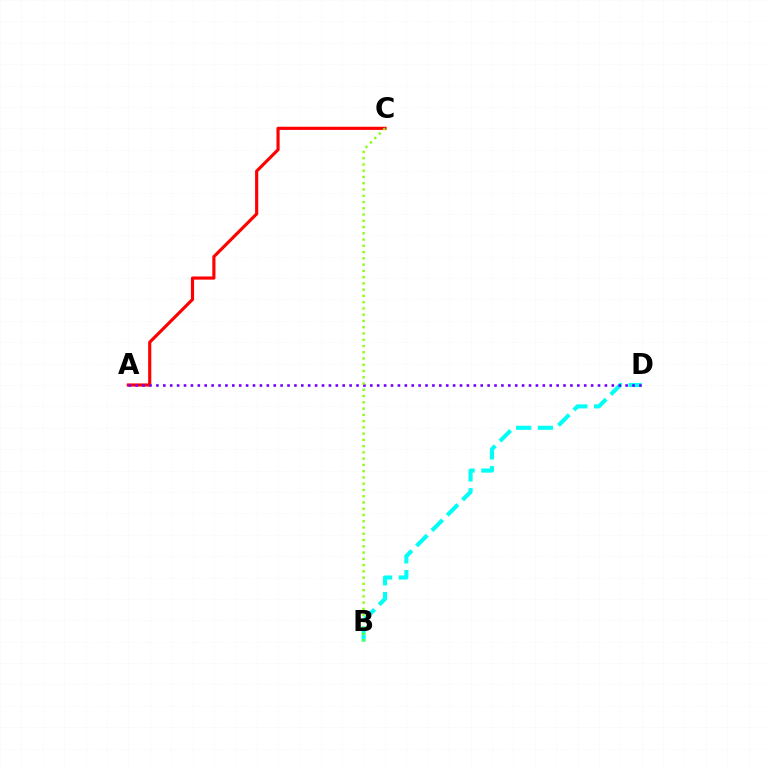{('A', 'C'): [{'color': '#ff0000', 'line_style': 'solid', 'thickness': 2.27}], ('B', 'D'): [{'color': '#00fff6', 'line_style': 'dashed', 'thickness': 2.95}], ('A', 'D'): [{'color': '#7200ff', 'line_style': 'dotted', 'thickness': 1.87}], ('B', 'C'): [{'color': '#84ff00', 'line_style': 'dotted', 'thickness': 1.7}]}